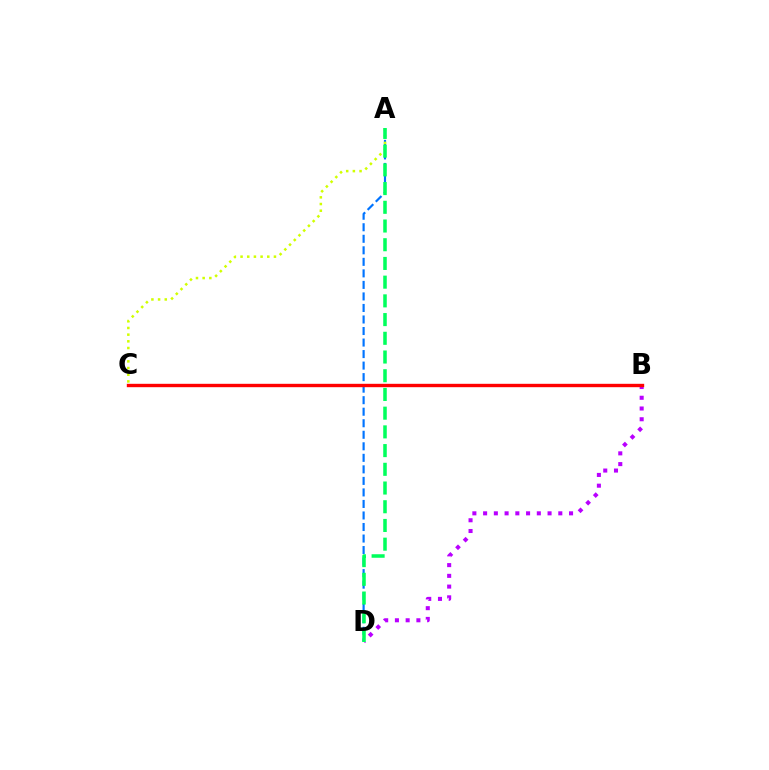{('A', 'D'): [{'color': '#0074ff', 'line_style': 'dashed', 'thickness': 1.57}, {'color': '#00ff5c', 'line_style': 'dashed', 'thickness': 2.54}], ('B', 'D'): [{'color': '#b900ff', 'line_style': 'dotted', 'thickness': 2.92}], ('A', 'C'): [{'color': '#d1ff00', 'line_style': 'dotted', 'thickness': 1.81}], ('B', 'C'): [{'color': '#ff0000', 'line_style': 'solid', 'thickness': 2.44}]}